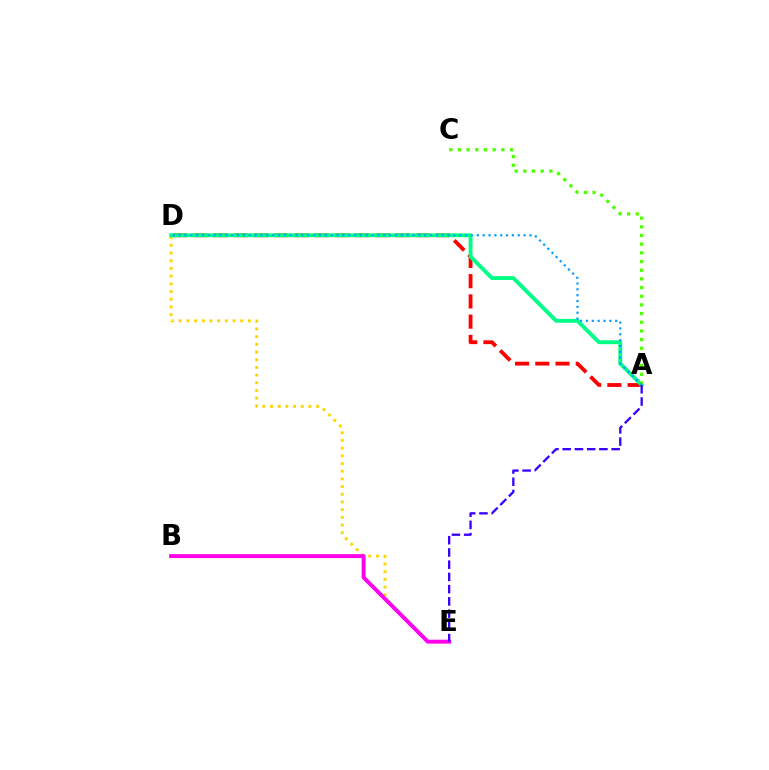{('D', 'E'): [{'color': '#ffd500', 'line_style': 'dotted', 'thickness': 2.09}], ('B', 'E'): [{'color': '#ff00ed', 'line_style': 'solid', 'thickness': 2.82}], ('A', 'D'): [{'color': '#ff0000', 'line_style': 'dashed', 'thickness': 2.75}, {'color': '#00ff86', 'line_style': 'solid', 'thickness': 2.79}, {'color': '#009eff', 'line_style': 'dotted', 'thickness': 1.59}], ('A', 'C'): [{'color': '#4fff00', 'line_style': 'dotted', 'thickness': 2.36}], ('A', 'E'): [{'color': '#3700ff', 'line_style': 'dashed', 'thickness': 1.66}]}